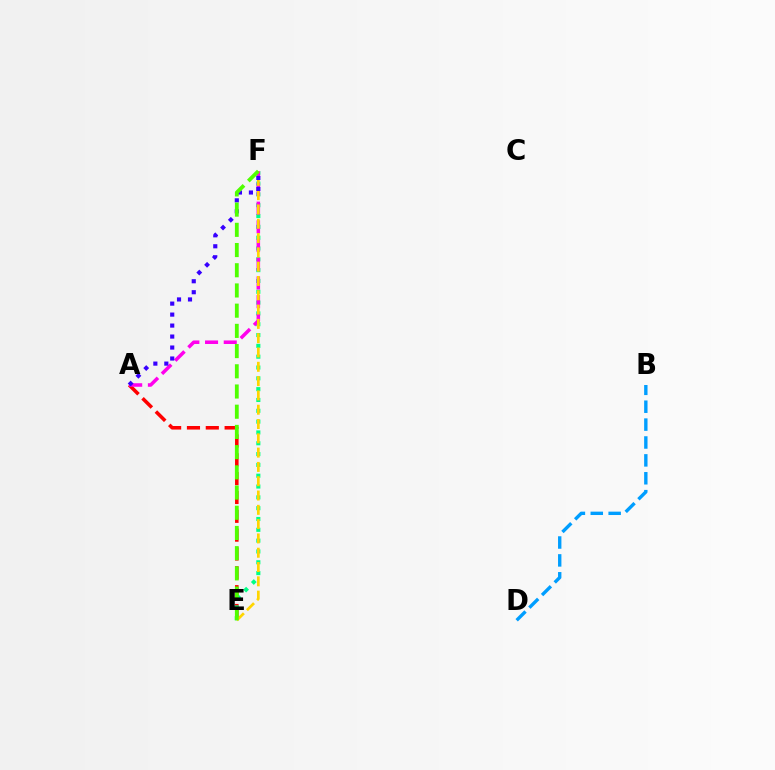{('B', 'D'): [{'color': '#009eff', 'line_style': 'dashed', 'thickness': 2.43}], ('A', 'E'): [{'color': '#ff0000', 'line_style': 'dashed', 'thickness': 2.56}], ('E', 'F'): [{'color': '#00ff86', 'line_style': 'dotted', 'thickness': 2.94}, {'color': '#ffd500', 'line_style': 'dashed', 'thickness': 1.94}, {'color': '#4fff00', 'line_style': 'dashed', 'thickness': 2.75}], ('A', 'F'): [{'color': '#ff00ed', 'line_style': 'dashed', 'thickness': 2.54}, {'color': '#3700ff', 'line_style': 'dotted', 'thickness': 2.98}]}